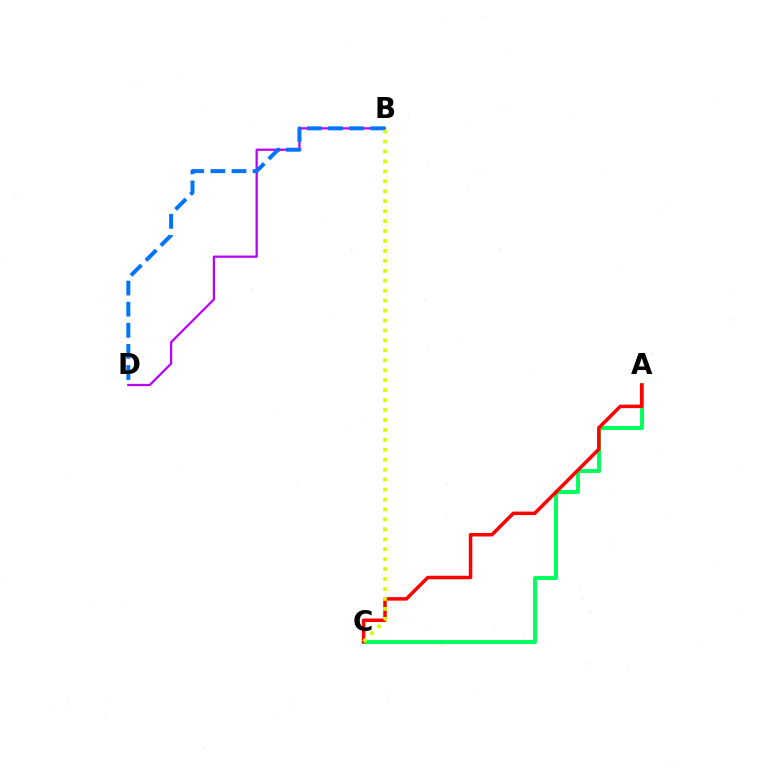{('A', 'C'): [{'color': '#00ff5c', 'line_style': 'solid', 'thickness': 2.82}, {'color': '#ff0000', 'line_style': 'solid', 'thickness': 2.52}], ('B', 'D'): [{'color': '#b900ff', 'line_style': 'solid', 'thickness': 1.61}, {'color': '#0074ff', 'line_style': 'dashed', 'thickness': 2.87}], ('B', 'C'): [{'color': '#d1ff00', 'line_style': 'dotted', 'thickness': 2.7}]}